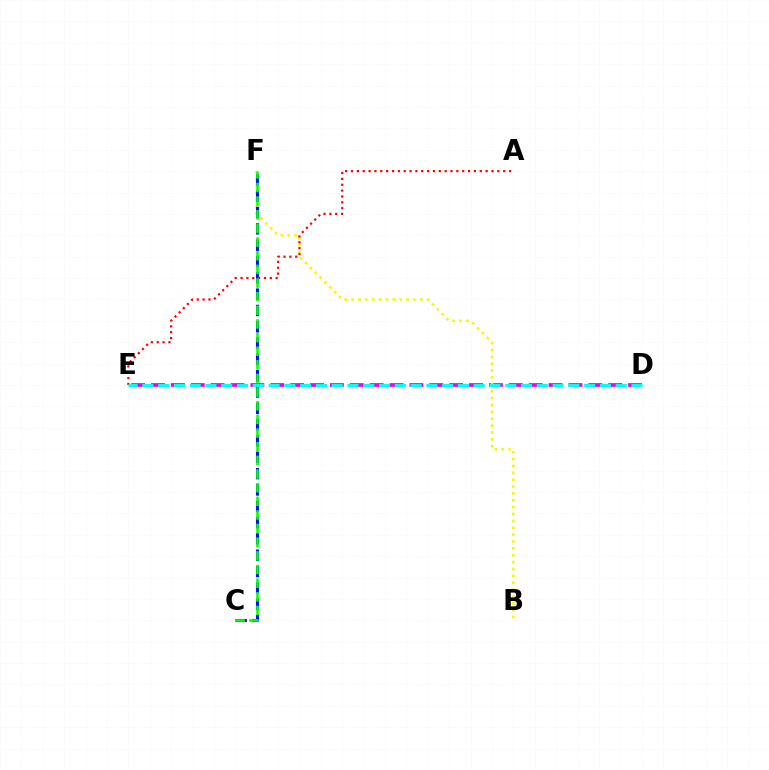{('D', 'E'): [{'color': '#ee00ff', 'line_style': 'dashed', 'thickness': 2.7}, {'color': '#00fff6', 'line_style': 'dashed', 'thickness': 2.14}], ('B', 'F'): [{'color': '#fcf500', 'line_style': 'dotted', 'thickness': 1.87}], ('C', 'F'): [{'color': '#0010ff', 'line_style': 'dashed', 'thickness': 2.22}, {'color': '#08ff00', 'line_style': 'dashed', 'thickness': 1.85}], ('A', 'E'): [{'color': '#ff0000', 'line_style': 'dotted', 'thickness': 1.59}]}